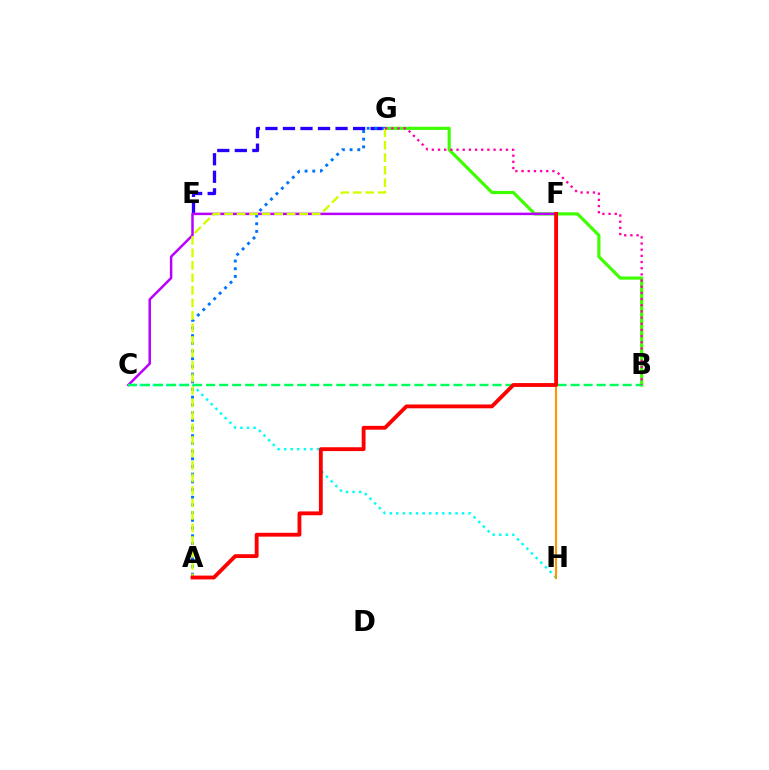{('C', 'H'): [{'color': '#00fff6', 'line_style': 'dotted', 'thickness': 1.79}], ('B', 'G'): [{'color': '#3dff00', 'line_style': 'solid', 'thickness': 2.28}, {'color': '#ff00ac', 'line_style': 'dotted', 'thickness': 1.68}], ('E', 'G'): [{'color': '#2500ff', 'line_style': 'dashed', 'thickness': 2.38}], ('C', 'F'): [{'color': '#b900ff', 'line_style': 'solid', 'thickness': 1.79}], ('F', 'H'): [{'color': '#ff9400', 'line_style': 'solid', 'thickness': 1.52}], ('A', 'G'): [{'color': '#0074ff', 'line_style': 'dotted', 'thickness': 2.09}, {'color': '#d1ff00', 'line_style': 'dashed', 'thickness': 1.7}], ('B', 'C'): [{'color': '#00ff5c', 'line_style': 'dashed', 'thickness': 1.77}], ('A', 'F'): [{'color': '#ff0000', 'line_style': 'solid', 'thickness': 2.76}]}